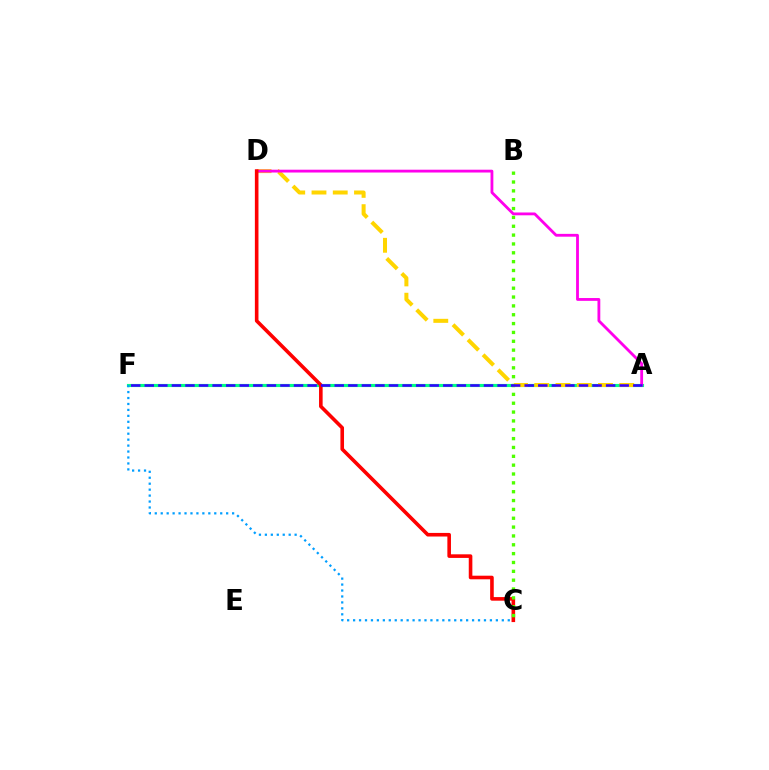{('A', 'F'): [{'color': '#00ff86', 'line_style': 'solid', 'thickness': 2.26}, {'color': '#3700ff', 'line_style': 'dashed', 'thickness': 1.84}], ('A', 'D'): [{'color': '#ffd500', 'line_style': 'dashed', 'thickness': 2.89}, {'color': '#ff00ed', 'line_style': 'solid', 'thickness': 2.03}], ('C', 'D'): [{'color': '#ff0000', 'line_style': 'solid', 'thickness': 2.59}], ('B', 'C'): [{'color': '#4fff00', 'line_style': 'dotted', 'thickness': 2.4}], ('C', 'F'): [{'color': '#009eff', 'line_style': 'dotted', 'thickness': 1.62}]}